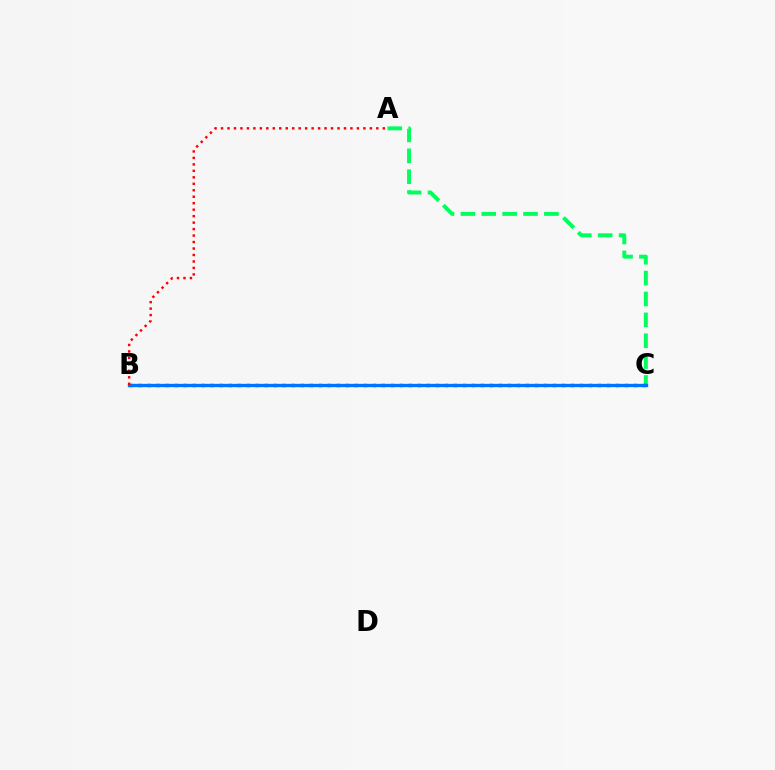{('A', 'C'): [{'color': '#00ff5c', 'line_style': 'dashed', 'thickness': 2.84}], ('B', 'C'): [{'color': '#b900ff', 'line_style': 'dotted', 'thickness': 2.45}, {'color': '#d1ff00', 'line_style': 'solid', 'thickness': 1.8}, {'color': '#0074ff', 'line_style': 'solid', 'thickness': 2.4}], ('A', 'B'): [{'color': '#ff0000', 'line_style': 'dotted', 'thickness': 1.76}]}